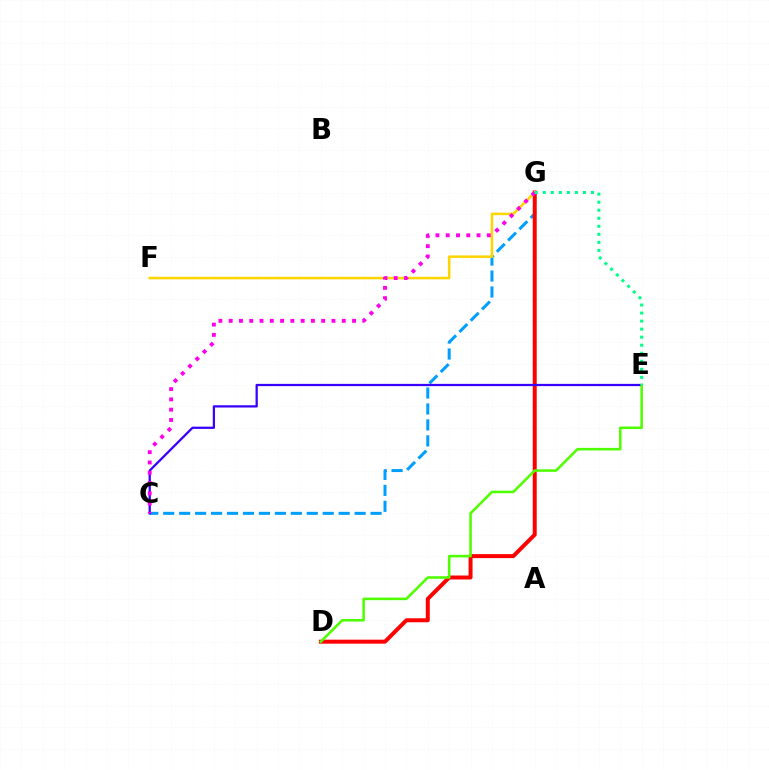{('C', 'G'): [{'color': '#009eff', 'line_style': 'dashed', 'thickness': 2.17}, {'color': '#ff00ed', 'line_style': 'dotted', 'thickness': 2.79}], ('D', 'G'): [{'color': '#ff0000', 'line_style': 'solid', 'thickness': 2.87}], ('F', 'G'): [{'color': '#ffd500', 'line_style': 'solid', 'thickness': 1.83}], ('C', 'E'): [{'color': '#3700ff', 'line_style': 'solid', 'thickness': 1.62}], ('D', 'E'): [{'color': '#4fff00', 'line_style': 'solid', 'thickness': 1.84}], ('E', 'G'): [{'color': '#00ff86', 'line_style': 'dotted', 'thickness': 2.18}]}